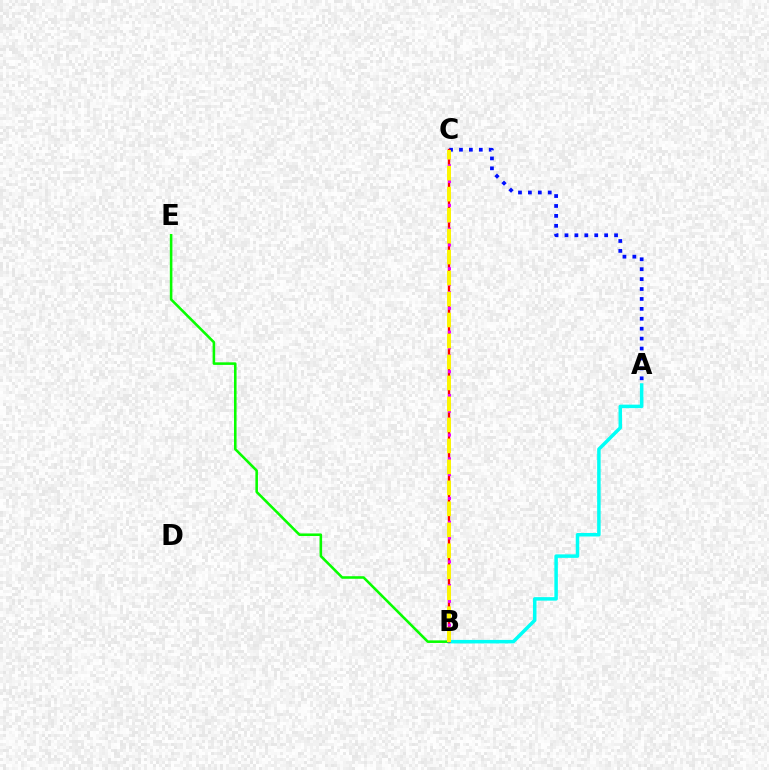{('A', 'C'): [{'color': '#0010ff', 'line_style': 'dotted', 'thickness': 2.69}], ('B', 'C'): [{'color': '#ff0000', 'line_style': 'solid', 'thickness': 1.74}, {'color': '#ee00ff', 'line_style': 'dotted', 'thickness': 2.15}, {'color': '#fcf500', 'line_style': 'dashed', 'thickness': 2.85}], ('A', 'B'): [{'color': '#00fff6', 'line_style': 'solid', 'thickness': 2.52}], ('B', 'E'): [{'color': '#08ff00', 'line_style': 'solid', 'thickness': 1.85}]}